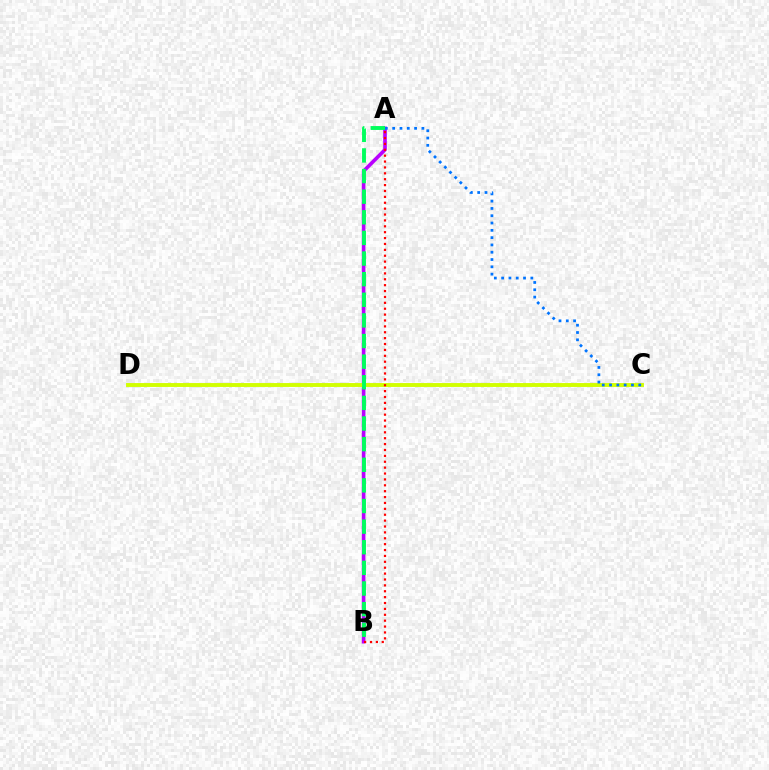{('A', 'B'): [{'color': '#b900ff', 'line_style': 'solid', 'thickness': 2.61}, {'color': '#00ff5c', 'line_style': 'dashed', 'thickness': 2.8}, {'color': '#ff0000', 'line_style': 'dotted', 'thickness': 1.6}], ('C', 'D'): [{'color': '#d1ff00', 'line_style': 'solid', 'thickness': 2.8}], ('A', 'C'): [{'color': '#0074ff', 'line_style': 'dotted', 'thickness': 1.98}]}